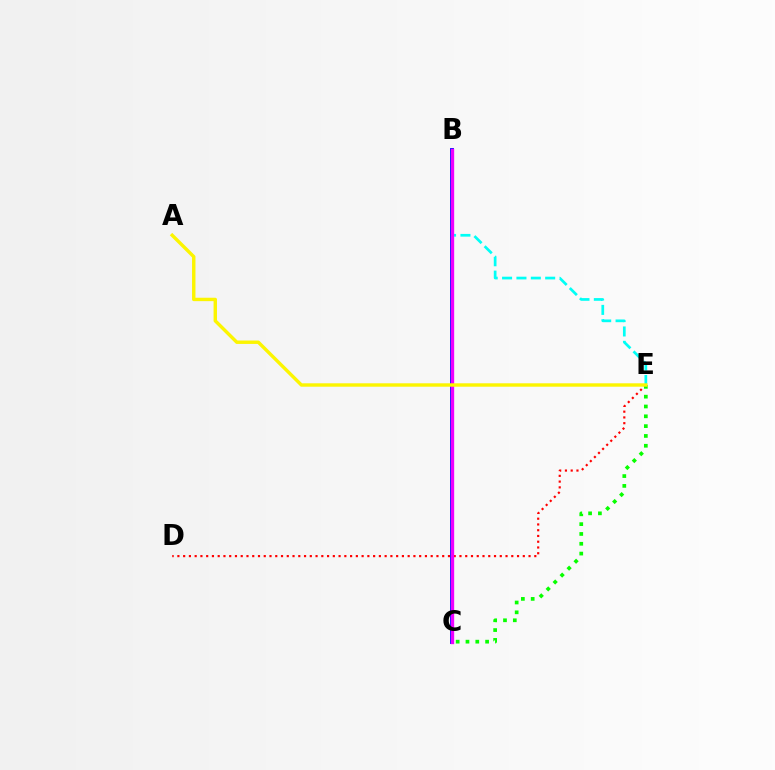{('B', 'E'): [{'color': '#00fff6', 'line_style': 'dashed', 'thickness': 1.95}], ('D', 'E'): [{'color': '#ff0000', 'line_style': 'dotted', 'thickness': 1.56}], ('C', 'E'): [{'color': '#08ff00', 'line_style': 'dotted', 'thickness': 2.67}], ('B', 'C'): [{'color': '#0010ff', 'line_style': 'solid', 'thickness': 2.79}, {'color': '#ee00ff', 'line_style': 'solid', 'thickness': 2.41}], ('A', 'E'): [{'color': '#fcf500', 'line_style': 'solid', 'thickness': 2.46}]}